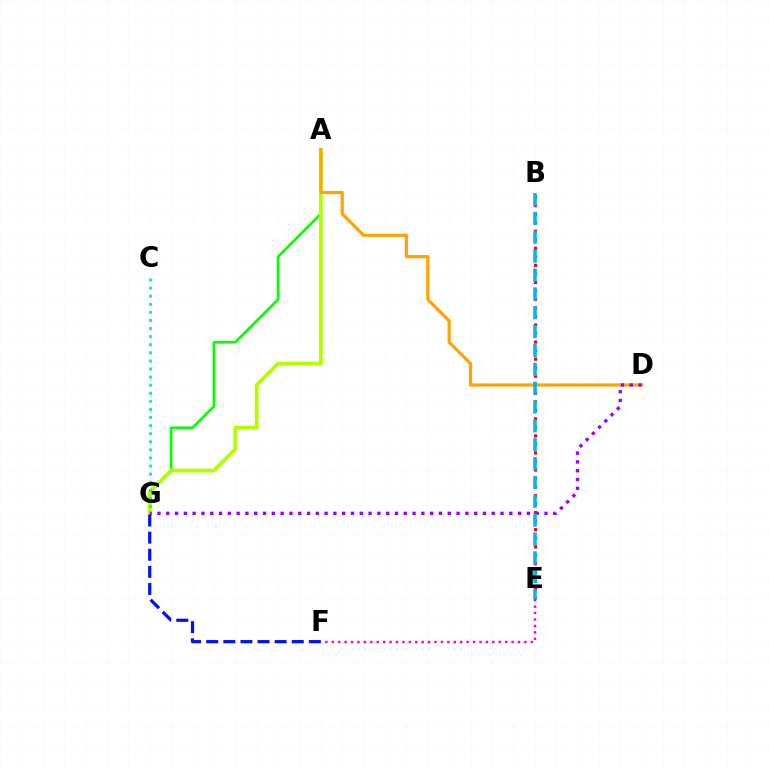{('A', 'G'): [{'color': '#08ff00', 'line_style': 'solid', 'thickness': 1.92}, {'color': '#b3ff00', 'line_style': 'solid', 'thickness': 2.75}], ('B', 'E'): [{'color': '#ff0000', 'line_style': 'dotted', 'thickness': 2.32}, {'color': '#00b5ff', 'line_style': 'dashed', 'thickness': 2.56}], ('A', 'D'): [{'color': '#ffa500', 'line_style': 'solid', 'thickness': 2.32}], ('D', 'G'): [{'color': '#9b00ff', 'line_style': 'dotted', 'thickness': 2.39}], ('E', 'F'): [{'color': '#ff00bd', 'line_style': 'dotted', 'thickness': 1.74}], ('C', 'G'): [{'color': '#00ff9d', 'line_style': 'dotted', 'thickness': 2.2}], ('F', 'G'): [{'color': '#0010ff', 'line_style': 'dashed', 'thickness': 2.32}]}